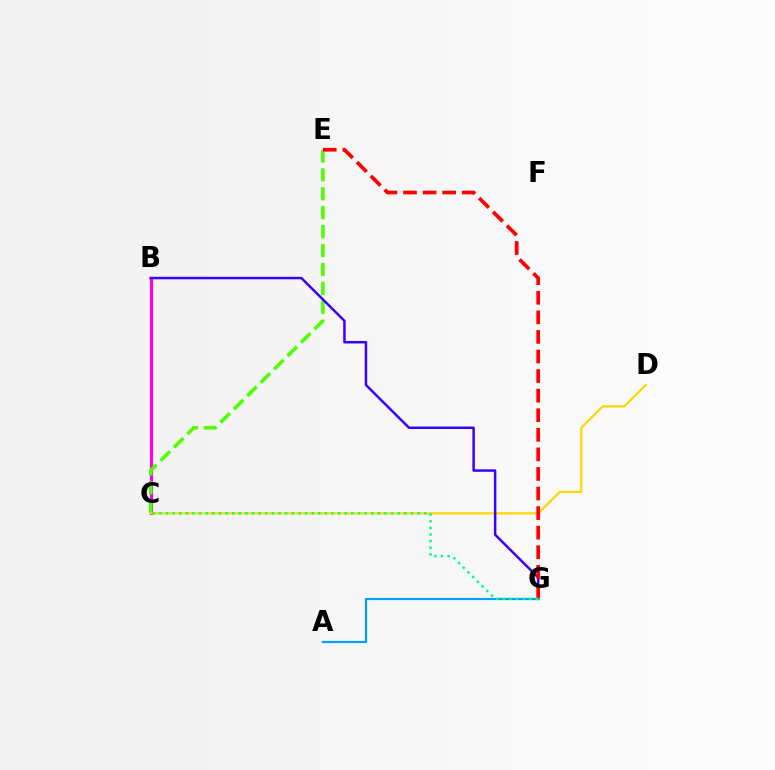{('B', 'C'): [{'color': '#ff00ed', 'line_style': 'solid', 'thickness': 2.29}], ('C', 'E'): [{'color': '#4fff00', 'line_style': 'dashed', 'thickness': 2.57}], ('C', 'D'): [{'color': '#ffd500', 'line_style': 'solid', 'thickness': 1.56}], ('B', 'G'): [{'color': '#3700ff', 'line_style': 'solid', 'thickness': 1.79}], ('E', 'G'): [{'color': '#ff0000', 'line_style': 'dashed', 'thickness': 2.66}], ('A', 'G'): [{'color': '#009eff', 'line_style': 'solid', 'thickness': 1.58}], ('C', 'G'): [{'color': '#00ff86', 'line_style': 'dotted', 'thickness': 1.8}]}